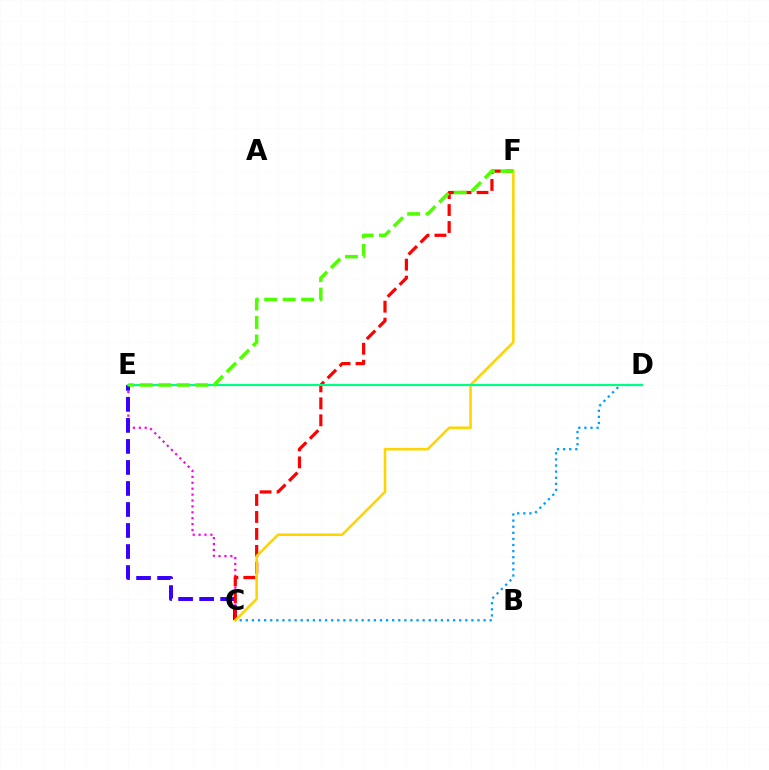{('C', 'D'): [{'color': '#009eff', 'line_style': 'dotted', 'thickness': 1.66}], ('C', 'E'): [{'color': '#ff00ed', 'line_style': 'dotted', 'thickness': 1.6}, {'color': '#3700ff', 'line_style': 'dashed', 'thickness': 2.86}], ('C', 'F'): [{'color': '#ff0000', 'line_style': 'dashed', 'thickness': 2.31}, {'color': '#ffd500', 'line_style': 'solid', 'thickness': 1.87}], ('D', 'E'): [{'color': '#00ff86', 'line_style': 'solid', 'thickness': 1.56}], ('E', 'F'): [{'color': '#4fff00', 'line_style': 'dashed', 'thickness': 2.51}]}